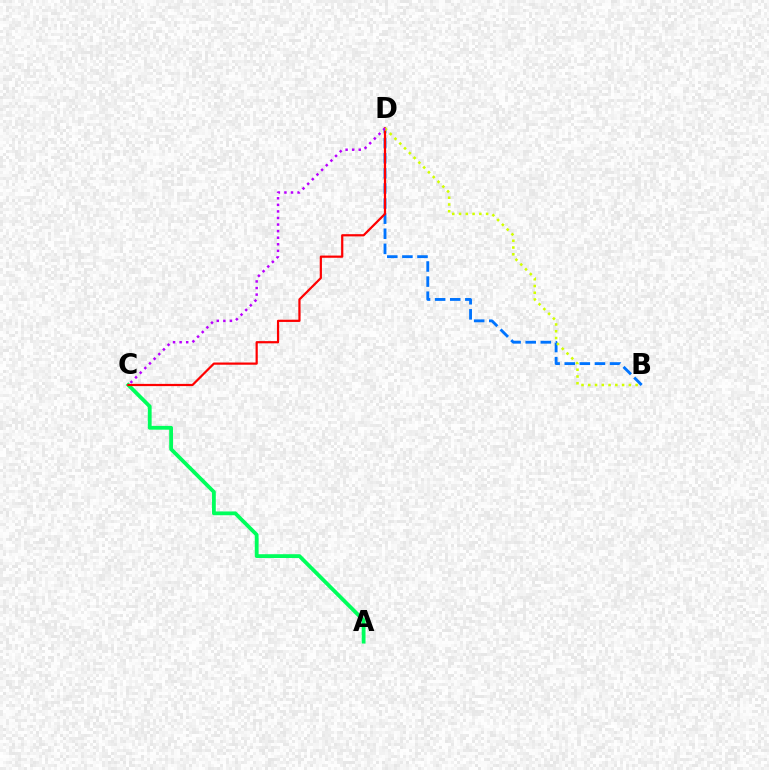{('B', 'D'): [{'color': '#0074ff', 'line_style': 'dashed', 'thickness': 2.05}, {'color': '#d1ff00', 'line_style': 'dotted', 'thickness': 1.84}], ('A', 'C'): [{'color': '#00ff5c', 'line_style': 'solid', 'thickness': 2.74}], ('C', 'D'): [{'color': '#ff0000', 'line_style': 'solid', 'thickness': 1.6}, {'color': '#b900ff', 'line_style': 'dotted', 'thickness': 1.79}]}